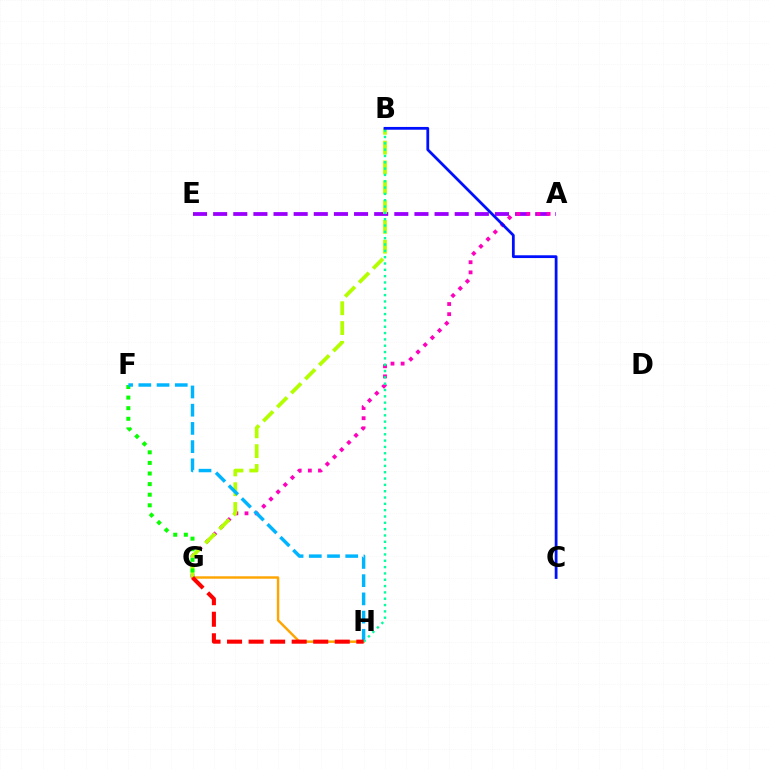{('A', 'E'): [{'color': '#9b00ff', 'line_style': 'dashed', 'thickness': 2.73}], ('G', 'H'): [{'color': '#ffa500', 'line_style': 'solid', 'thickness': 1.75}, {'color': '#ff0000', 'line_style': 'dashed', 'thickness': 2.93}], ('A', 'G'): [{'color': '#ff00bd', 'line_style': 'dotted', 'thickness': 2.75}], ('B', 'G'): [{'color': '#b3ff00', 'line_style': 'dashed', 'thickness': 2.69}], ('F', 'G'): [{'color': '#08ff00', 'line_style': 'dotted', 'thickness': 2.88}], ('F', 'H'): [{'color': '#00b5ff', 'line_style': 'dashed', 'thickness': 2.47}], ('B', 'H'): [{'color': '#00ff9d', 'line_style': 'dotted', 'thickness': 1.72}], ('B', 'C'): [{'color': '#0010ff', 'line_style': 'solid', 'thickness': 2.0}]}